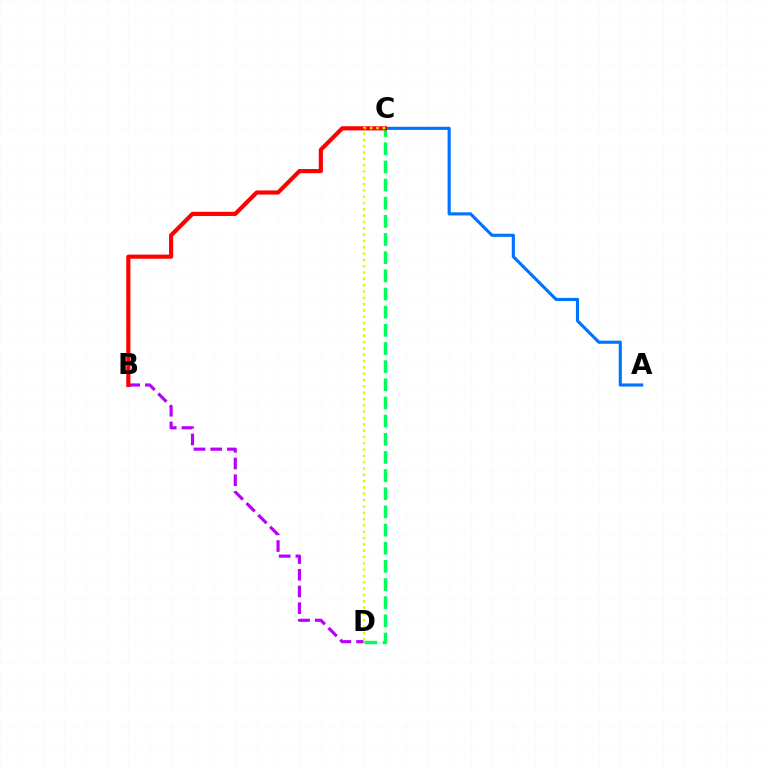{('B', 'D'): [{'color': '#b900ff', 'line_style': 'dashed', 'thickness': 2.27}], ('A', 'C'): [{'color': '#0074ff', 'line_style': 'solid', 'thickness': 2.26}], ('C', 'D'): [{'color': '#00ff5c', 'line_style': 'dashed', 'thickness': 2.47}, {'color': '#d1ff00', 'line_style': 'dotted', 'thickness': 1.72}], ('B', 'C'): [{'color': '#ff0000', 'line_style': 'solid', 'thickness': 2.99}]}